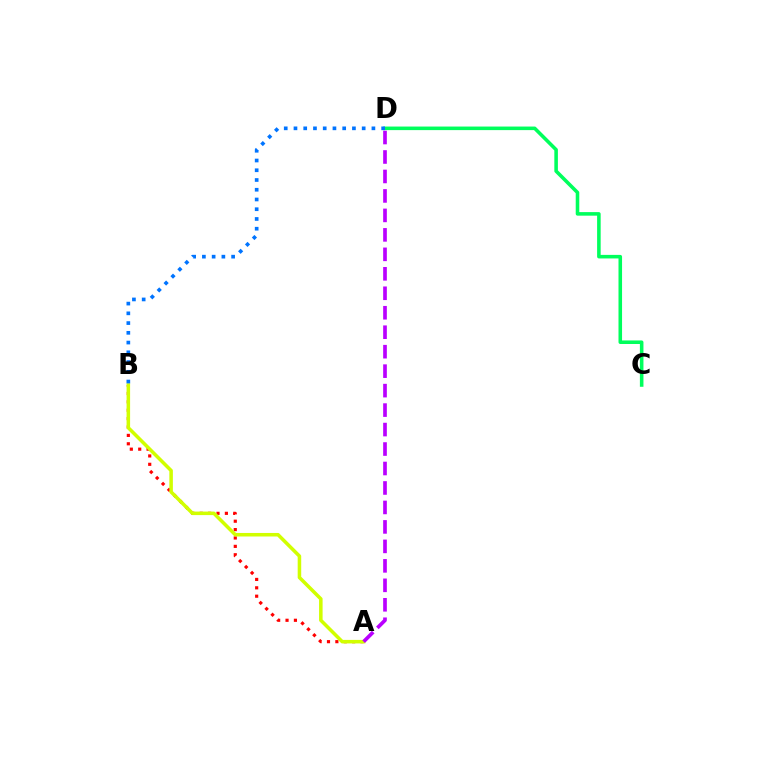{('A', 'B'): [{'color': '#ff0000', 'line_style': 'dotted', 'thickness': 2.28}, {'color': '#d1ff00', 'line_style': 'solid', 'thickness': 2.54}], ('C', 'D'): [{'color': '#00ff5c', 'line_style': 'solid', 'thickness': 2.56}], ('A', 'D'): [{'color': '#b900ff', 'line_style': 'dashed', 'thickness': 2.64}], ('B', 'D'): [{'color': '#0074ff', 'line_style': 'dotted', 'thickness': 2.65}]}